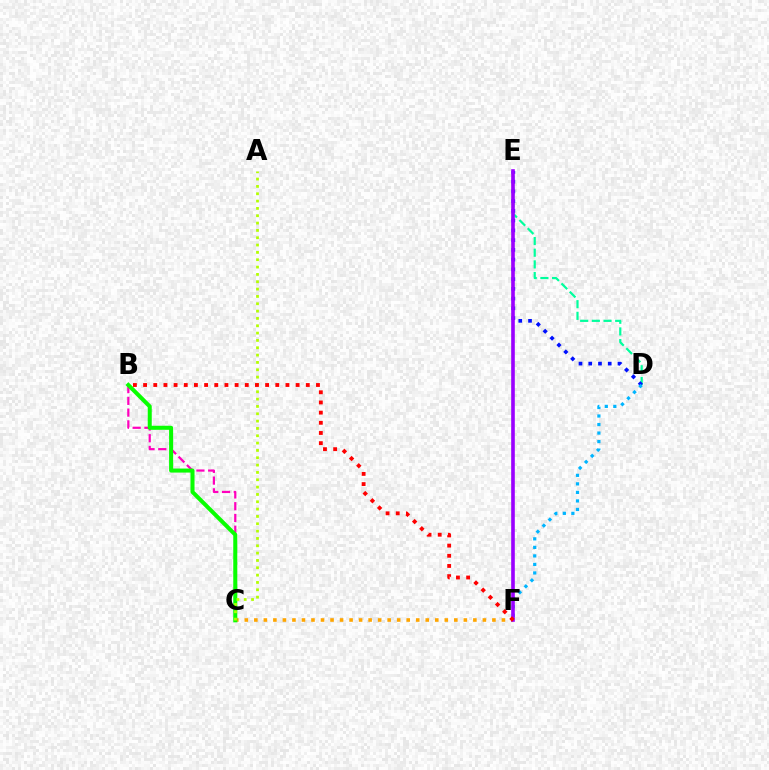{('D', 'E'): [{'color': '#00ff9d', 'line_style': 'dashed', 'thickness': 1.59}, {'color': '#0010ff', 'line_style': 'dotted', 'thickness': 2.65}], ('C', 'F'): [{'color': '#ffa500', 'line_style': 'dotted', 'thickness': 2.59}], ('B', 'C'): [{'color': '#ff00bd', 'line_style': 'dashed', 'thickness': 1.6}, {'color': '#08ff00', 'line_style': 'solid', 'thickness': 2.91}], ('D', 'F'): [{'color': '#00b5ff', 'line_style': 'dotted', 'thickness': 2.32}], ('E', 'F'): [{'color': '#9b00ff', 'line_style': 'solid', 'thickness': 2.6}], ('A', 'C'): [{'color': '#b3ff00', 'line_style': 'dotted', 'thickness': 1.99}], ('B', 'F'): [{'color': '#ff0000', 'line_style': 'dotted', 'thickness': 2.76}]}